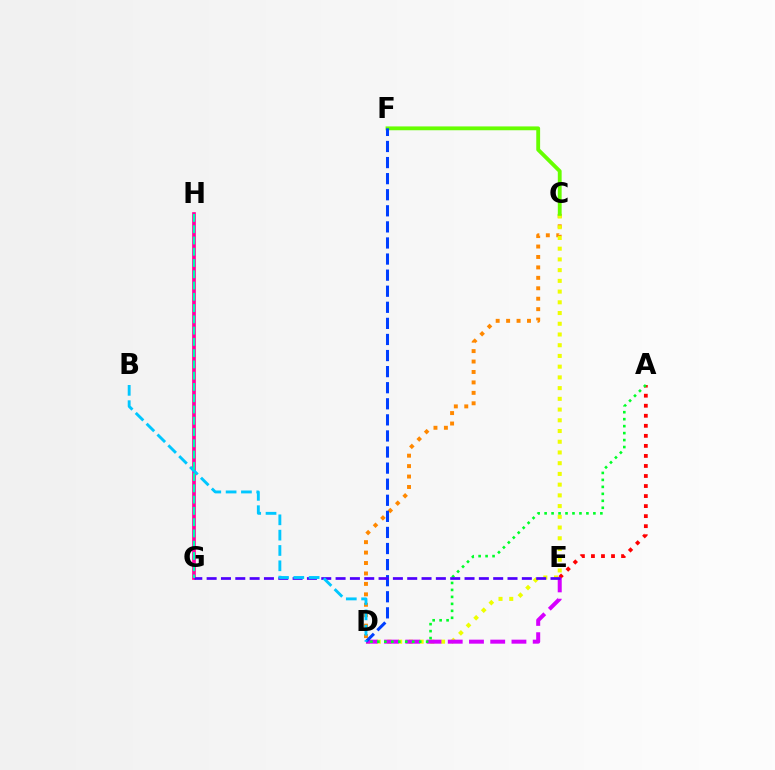{('C', 'D'): [{'color': '#ff8800', 'line_style': 'dotted', 'thickness': 2.84}, {'color': '#eeff00', 'line_style': 'dotted', 'thickness': 2.91}], ('G', 'H'): [{'color': '#ff00a0', 'line_style': 'solid', 'thickness': 2.66}, {'color': '#00ffaf', 'line_style': 'dashed', 'thickness': 1.53}], ('A', 'E'): [{'color': '#ff0000', 'line_style': 'dotted', 'thickness': 2.73}], ('C', 'F'): [{'color': '#66ff00', 'line_style': 'solid', 'thickness': 2.76}], ('D', 'E'): [{'color': '#d600ff', 'line_style': 'dashed', 'thickness': 2.89}], ('A', 'D'): [{'color': '#00ff27', 'line_style': 'dotted', 'thickness': 1.89}], ('D', 'F'): [{'color': '#003fff', 'line_style': 'dashed', 'thickness': 2.18}], ('E', 'G'): [{'color': '#4f00ff', 'line_style': 'dashed', 'thickness': 1.95}], ('B', 'D'): [{'color': '#00c7ff', 'line_style': 'dashed', 'thickness': 2.08}]}